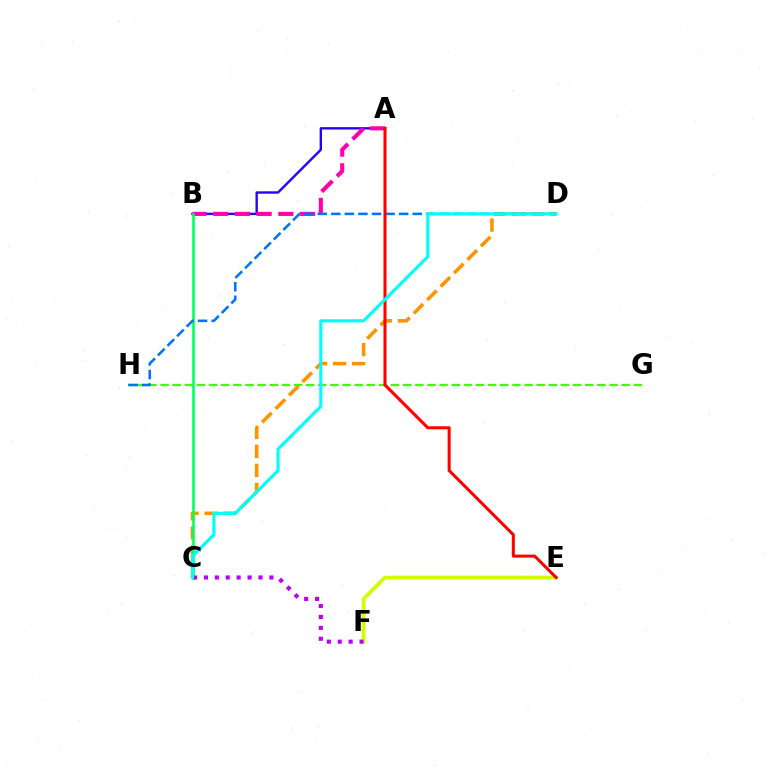{('A', 'B'): [{'color': '#2500ff', 'line_style': 'solid', 'thickness': 1.71}, {'color': '#ff00ac', 'line_style': 'dashed', 'thickness': 2.95}], ('E', 'F'): [{'color': '#d1ff00', 'line_style': 'solid', 'thickness': 2.65}], ('C', 'D'): [{'color': '#ff9400', 'line_style': 'dashed', 'thickness': 2.58}, {'color': '#00fff6', 'line_style': 'solid', 'thickness': 2.26}], ('G', 'H'): [{'color': '#3dff00', 'line_style': 'dashed', 'thickness': 1.65}], ('B', 'C'): [{'color': '#00ff5c', 'line_style': 'solid', 'thickness': 1.86}], ('D', 'H'): [{'color': '#0074ff', 'line_style': 'dashed', 'thickness': 1.84}], ('A', 'E'): [{'color': '#ff0000', 'line_style': 'solid', 'thickness': 2.2}], ('C', 'F'): [{'color': '#b900ff', 'line_style': 'dotted', 'thickness': 2.96}]}